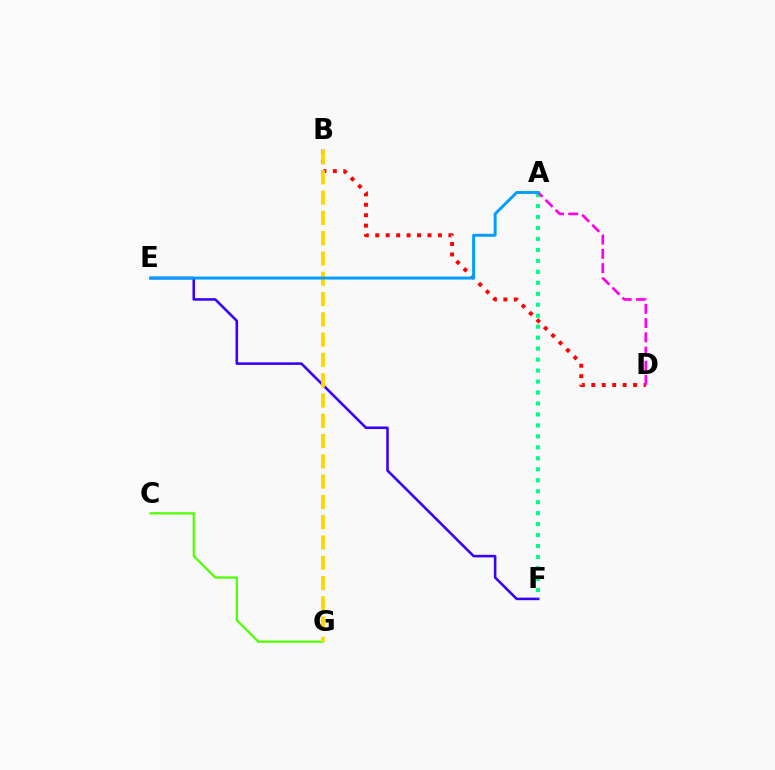{('B', 'D'): [{'color': '#ff0000', 'line_style': 'dotted', 'thickness': 2.84}], ('C', 'G'): [{'color': '#4fff00', 'line_style': 'solid', 'thickness': 1.61}], ('E', 'F'): [{'color': '#3700ff', 'line_style': 'solid', 'thickness': 1.86}], ('B', 'G'): [{'color': '#ffd500', 'line_style': 'dashed', 'thickness': 2.76}], ('A', 'F'): [{'color': '#00ff86', 'line_style': 'dotted', 'thickness': 2.98}], ('A', 'D'): [{'color': '#ff00ed', 'line_style': 'dashed', 'thickness': 1.93}], ('A', 'E'): [{'color': '#009eff', 'line_style': 'solid', 'thickness': 2.12}]}